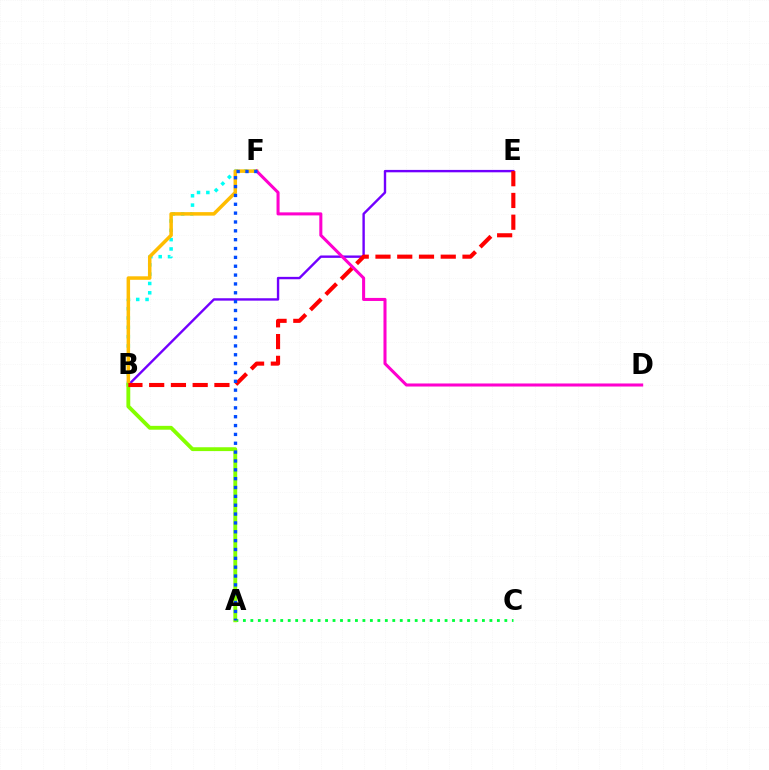{('B', 'E'): [{'color': '#7200ff', 'line_style': 'solid', 'thickness': 1.72}, {'color': '#ff0000', 'line_style': 'dashed', 'thickness': 2.96}], ('B', 'F'): [{'color': '#00fff6', 'line_style': 'dotted', 'thickness': 2.53}, {'color': '#ffbd00', 'line_style': 'solid', 'thickness': 2.53}], ('A', 'C'): [{'color': '#00ff39', 'line_style': 'dotted', 'thickness': 2.03}], ('D', 'F'): [{'color': '#ff00cf', 'line_style': 'solid', 'thickness': 2.19}], ('A', 'B'): [{'color': '#84ff00', 'line_style': 'solid', 'thickness': 2.77}], ('A', 'F'): [{'color': '#004bff', 'line_style': 'dotted', 'thickness': 2.4}]}